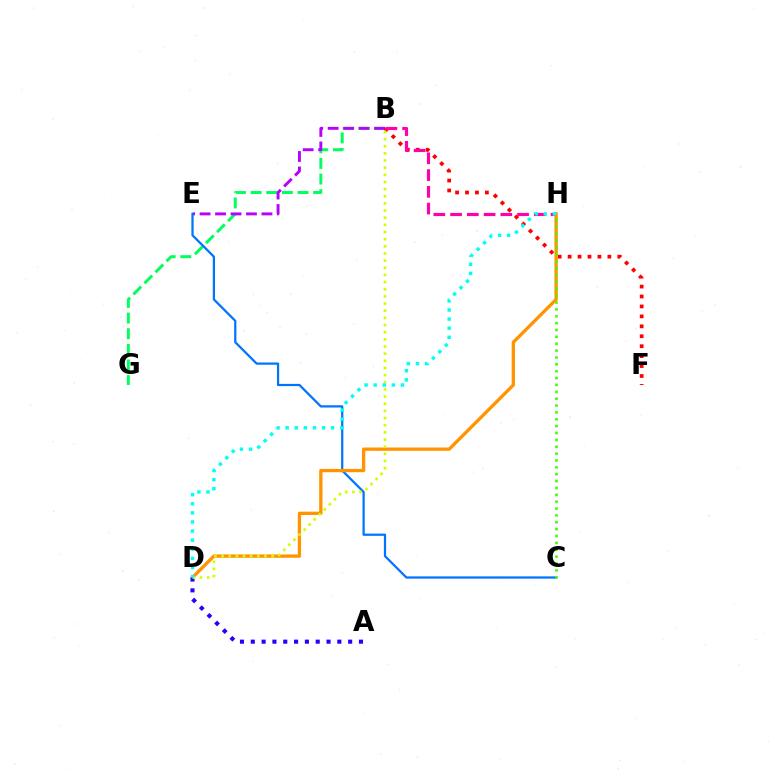{('B', 'G'): [{'color': '#00ff5c', 'line_style': 'dashed', 'thickness': 2.12}], ('B', 'E'): [{'color': '#b900ff', 'line_style': 'dashed', 'thickness': 2.1}], ('B', 'F'): [{'color': '#ff0000', 'line_style': 'dotted', 'thickness': 2.7}], ('B', 'H'): [{'color': '#ff00ac', 'line_style': 'dashed', 'thickness': 2.28}], ('C', 'E'): [{'color': '#0074ff', 'line_style': 'solid', 'thickness': 1.61}], ('D', 'H'): [{'color': '#ff9400', 'line_style': 'solid', 'thickness': 2.39}, {'color': '#00fff6', 'line_style': 'dotted', 'thickness': 2.47}], ('A', 'D'): [{'color': '#2500ff', 'line_style': 'dotted', 'thickness': 2.94}], ('B', 'D'): [{'color': '#d1ff00', 'line_style': 'dotted', 'thickness': 1.94}], ('C', 'H'): [{'color': '#3dff00', 'line_style': 'dotted', 'thickness': 1.87}]}